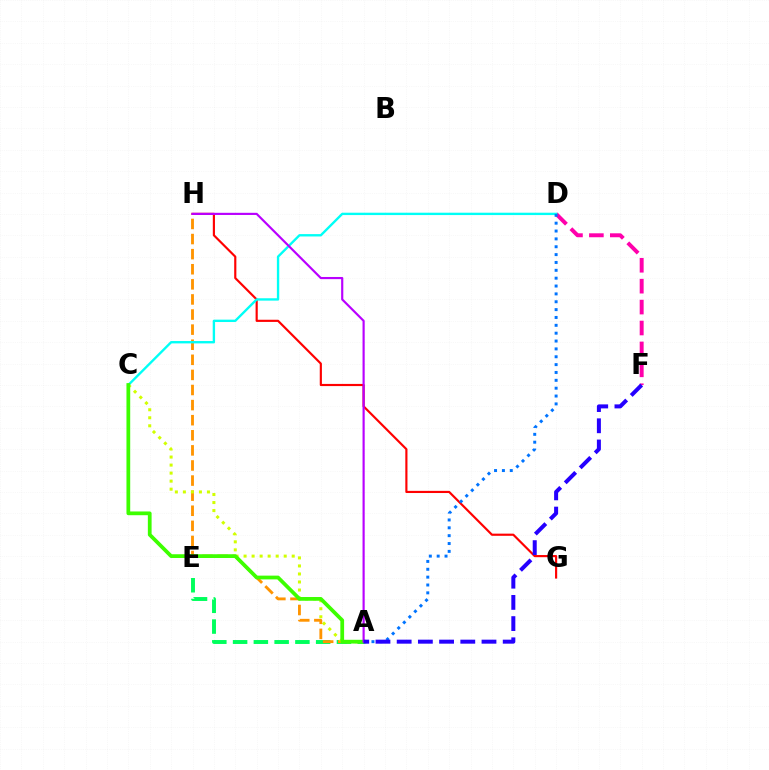{('A', 'E'): [{'color': '#00ff5c', 'line_style': 'dashed', 'thickness': 2.82}], ('A', 'H'): [{'color': '#ff9400', 'line_style': 'dashed', 'thickness': 2.05}, {'color': '#b900ff', 'line_style': 'solid', 'thickness': 1.55}], ('D', 'F'): [{'color': '#ff00ac', 'line_style': 'dashed', 'thickness': 2.84}], ('G', 'H'): [{'color': '#ff0000', 'line_style': 'solid', 'thickness': 1.56}], ('A', 'C'): [{'color': '#d1ff00', 'line_style': 'dotted', 'thickness': 2.18}, {'color': '#3dff00', 'line_style': 'solid', 'thickness': 2.7}], ('C', 'D'): [{'color': '#00fff6', 'line_style': 'solid', 'thickness': 1.7}], ('A', 'D'): [{'color': '#0074ff', 'line_style': 'dotted', 'thickness': 2.13}], ('A', 'F'): [{'color': '#2500ff', 'line_style': 'dashed', 'thickness': 2.88}]}